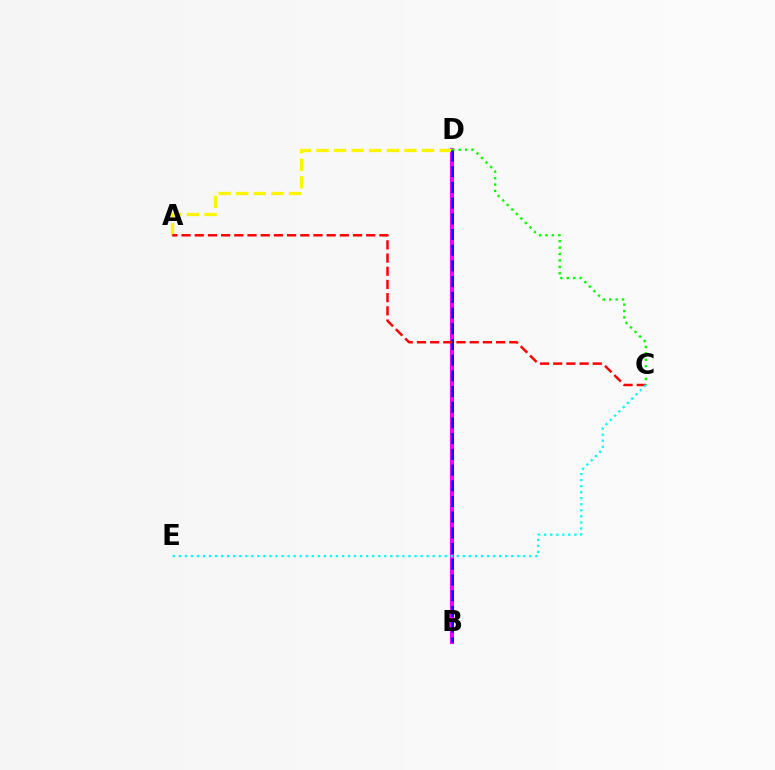{('B', 'D'): [{'color': '#ee00ff', 'line_style': 'solid', 'thickness': 2.95}, {'color': '#0010ff', 'line_style': 'dashed', 'thickness': 2.13}], ('C', 'D'): [{'color': '#08ff00', 'line_style': 'dotted', 'thickness': 1.74}], ('A', 'D'): [{'color': '#fcf500', 'line_style': 'dashed', 'thickness': 2.39}], ('A', 'C'): [{'color': '#ff0000', 'line_style': 'dashed', 'thickness': 1.79}], ('C', 'E'): [{'color': '#00fff6', 'line_style': 'dotted', 'thickness': 1.64}]}